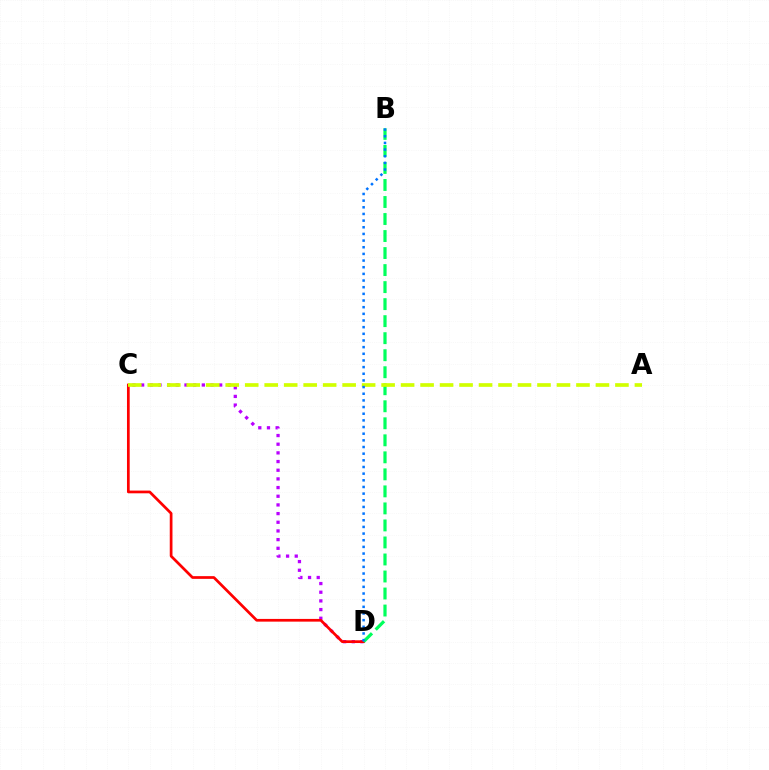{('C', 'D'): [{'color': '#b900ff', 'line_style': 'dotted', 'thickness': 2.36}, {'color': '#ff0000', 'line_style': 'solid', 'thickness': 1.96}], ('B', 'D'): [{'color': '#00ff5c', 'line_style': 'dashed', 'thickness': 2.31}, {'color': '#0074ff', 'line_style': 'dotted', 'thickness': 1.81}], ('A', 'C'): [{'color': '#d1ff00', 'line_style': 'dashed', 'thickness': 2.65}]}